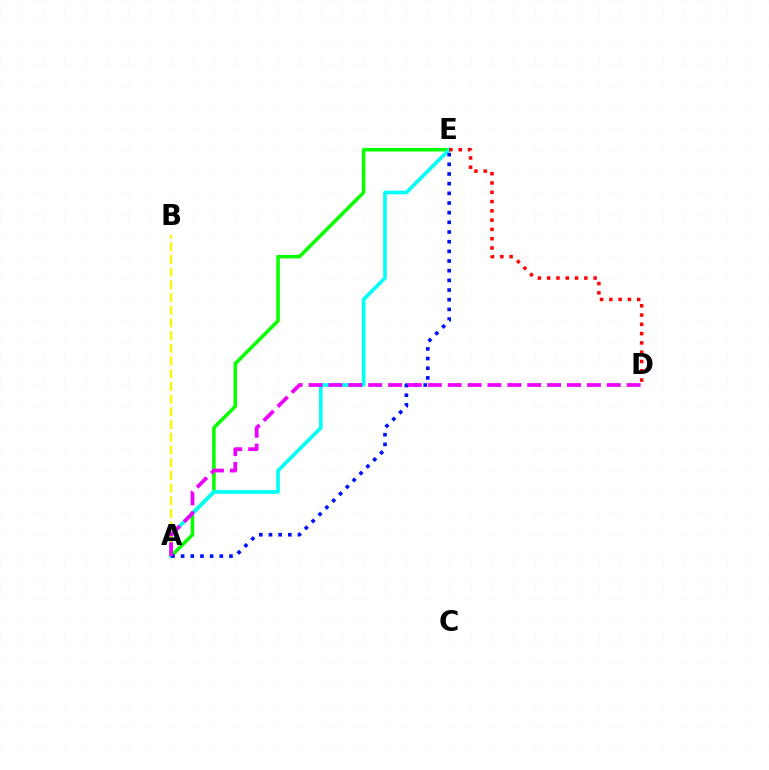{('A', 'E'): [{'color': '#08ff00', 'line_style': 'solid', 'thickness': 2.55}, {'color': '#00fff6', 'line_style': 'solid', 'thickness': 2.61}, {'color': '#0010ff', 'line_style': 'dotted', 'thickness': 2.63}], ('A', 'B'): [{'color': '#fcf500', 'line_style': 'dashed', 'thickness': 1.73}], ('A', 'D'): [{'color': '#ee00ff', 'line_style': 'dashed', 'thickness': 2.7}], ('D', 'E'): [{'color': '#ff0000', 'line_style': 'dotted', 'thickness': 2.52}]}